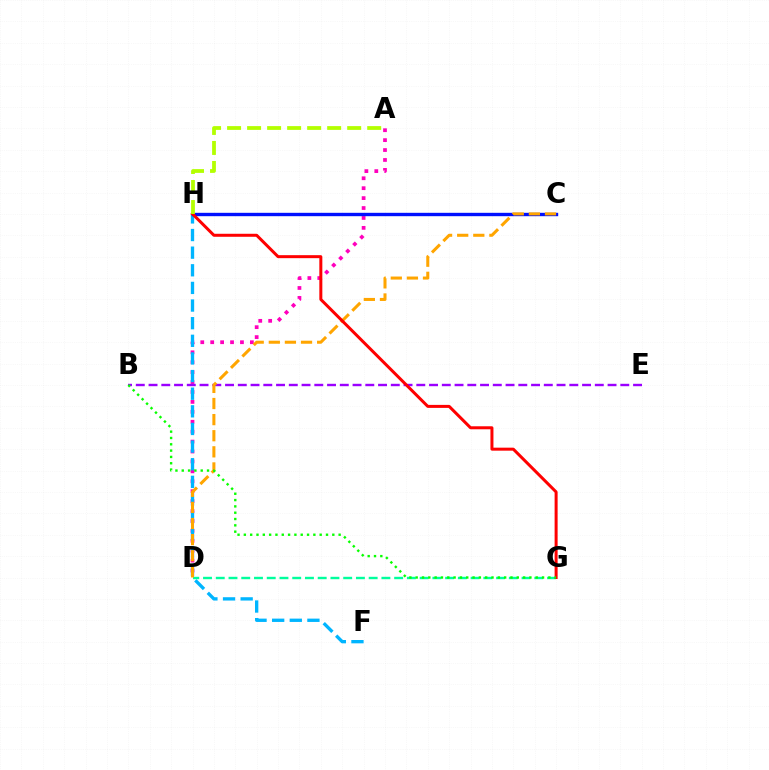{('A', 'D'): [{'color': '#ff00bd', 'line_style': 'dotted', 'thickness': 2.7}], ('B', 'E'): [{'color': '#9b00ff', 'line_style': 'dashed', 'thickness': 1.73}], ('F', 'H'): [{'color': '#00b5ff', 'line_style': 'dashed', 'thickness': 2.4}], ('C', 'H'): [{'color': '#0010ff', 'line_style': 'solid', 'thickness': 2.43}], ('D', 'G'): [{'color': '#00ff9d', 'line_style': 'dashed', 'thickness': 1.73}], ('C', 'D'): [{'color': '#ffa500', 'line_style': 'dashed', 'thickness': 2.19}], ('G', 'H'): [{'color': '#ff0000', 'line_style': 'solid', 'thickness': 2.16}], ('A', 'H'): [{'color': '#b3ff00', 'line_style': 'dashed', 'thickness': 2.72}], ('B', 'G'): [{'color': '#08ff00', 'line_style': 'dotted', 'thickness': 1.72}]}